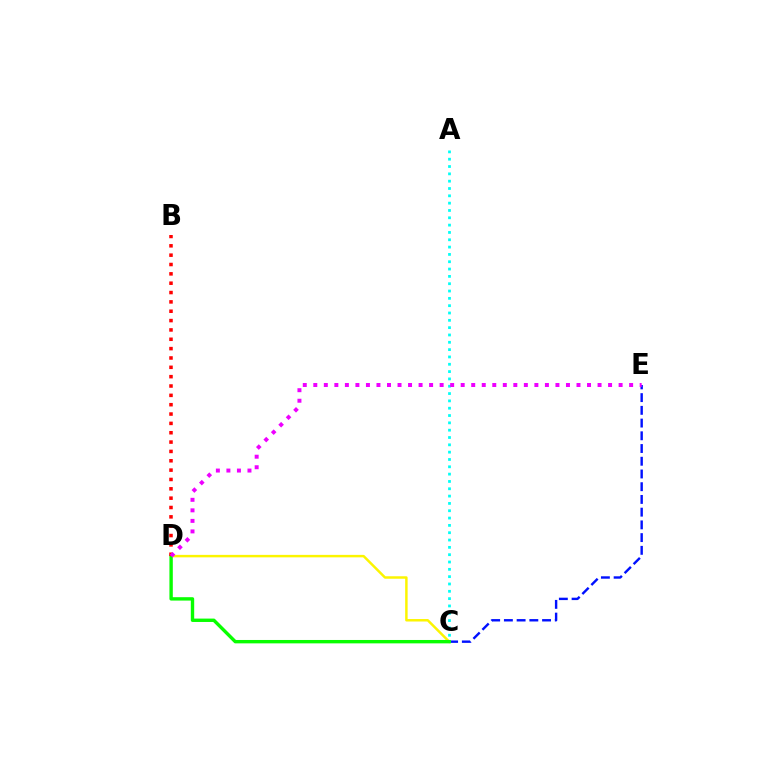{('C', 'D'): [{'color': '#fcf500', 'line_style': 'solid', 'thickness': 1.78}, {'color': '#08ff00', 'line_style': 'solid', 'thickness': 2.44}], ('C', 'E'): [{'color': '#0010ff', 'line_style': 'dashed', 'thickness': 1.73}], ('A', 'C'): [{'color': '#00fff6', 'line_style': 'dotted', 'thickness': 1.99}], ('B', 'D'): [{'color': '#ff0000', 'line_style': 'dotted', 'thickness': 2.54}], ('D', 'E'): [{'color': '#ee00ff', 'line_style': 'dotted', 'thickness': 2.86}]}